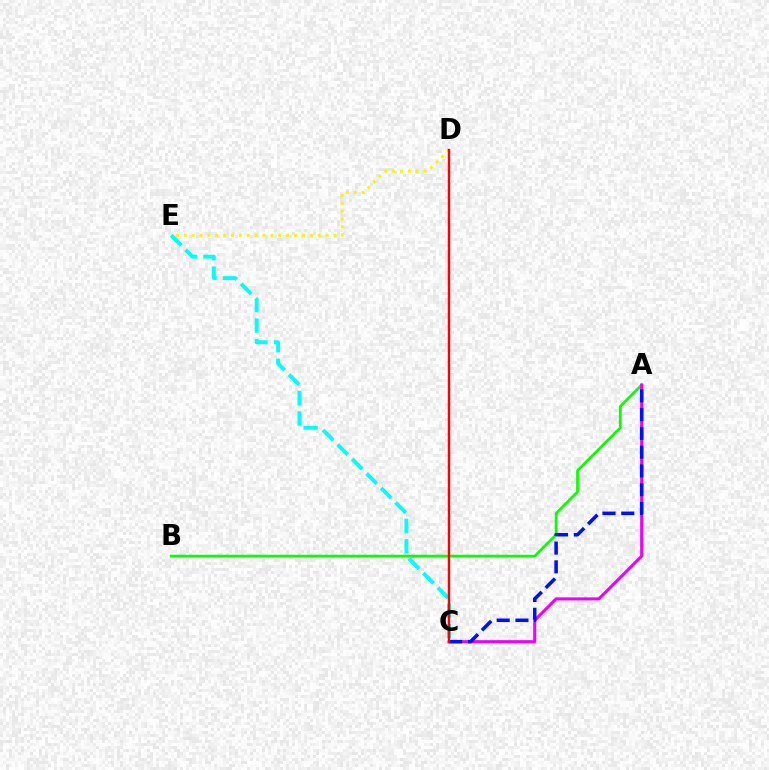{('A', 'B'): [{'color': '#08ff00', 'line_style': 'solid', 'thickness': 1.93}], ('A', 'C'): [{'color': '#ee00ff', 'line_style': 'solid', 'thickness': 2.19}, {'color': '#0010ff', 'line_style': 'dashed', 'thickness': 2.55}], ('C', 'E'): [{'color': '#00fff6', 'line_style': 'dashed', 'thickness': 2.79}], ('D', 'E'): [{'color': '#fcf500', 'line_style': 'dotted', 'thickness': 2.14}], ('C', 'D'): [{'color': '#ff0000', 'line_style': 'solid', 'thickness': 1.77}]}